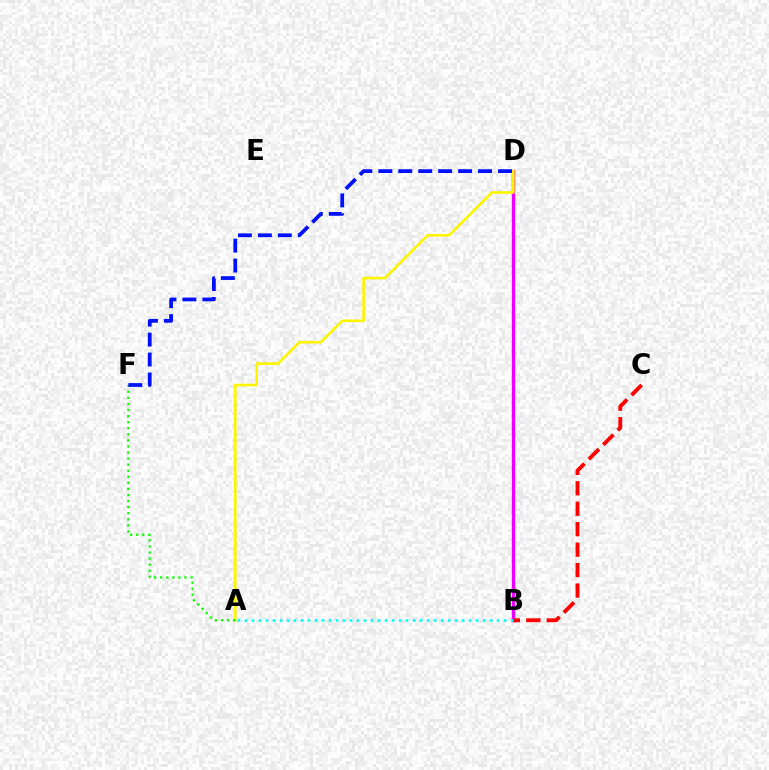{('B', 'D'): [{'color': '#ee00ff', 'line_style': 'solid', 'thickness': 2.45}], ('A', 'D'): [{'color': '#fcf500', 'line_style': 'solid', 'thickness': 1.9}], ('B', 'C'): [{'color': '#ff0000', 'line_style': 'dashed', 'thickness': 2.78}], ('A', 'F'): [{'color': '#08ff00', 'line_style': 'dotted', 'thickness': 1.65}], ('D', 'F'): [{'color': '#0010ff', 'line_style': 'dashed', 'thickness': 2.71}], ('A', 'B'): [{'color': '#00fff6', 'line_style': 'dotted', 'thickness': 1.9}]}